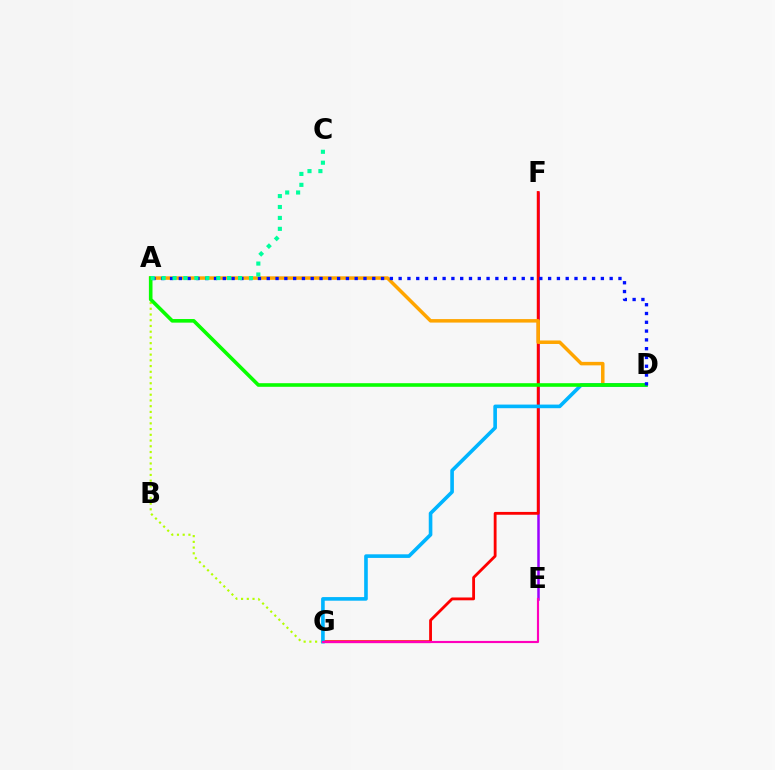{('E', 'F'): [{'color': '#9b00ff', 'line_style': 'solid', 'thickness': 1.8}], ('F', 'G'): [{'color': '#ff0000', 'line_style': 'solid', 'thickness': 2.03}], ('A', 'G'): [{'color': '#b3ff00', 'line_style': 'dotted', 'thickness': 1.56}], ('A', 'D'): [{'color': '#ffa500', 'line_style': 'solid', 'thickness': 2.52}, {'color': '#08ff00', 'line_style': 'solid', 'thickness': 2.6}, {'color': '#0010ff', 'line_style': 'dotted', 'thickness': 2.39}], ('D', 'G'): [{'color': '#00b5ff', 'line_style': 'solid', 'thickness': 2.61}], ('E', 'G'): [{'color': '#ff00bd', 'line_style': 'solid', 'thickness': 1.55}], ('A', 'C'): [{'color': '#00ff9d', 'line_style': 'dotted', 'thickness': 2.97}]}